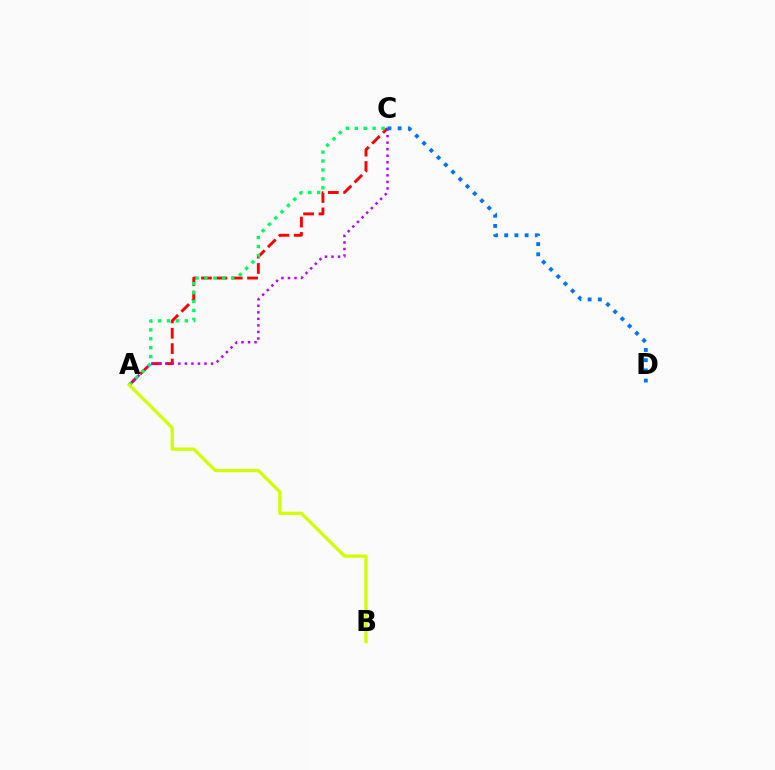{('A', 'C'): [{'color': '#ff0000', 'line_style': 'dashed', 'thickness': 2.09}, {'color': '#b900ff', 'line_style': 'dotted', 'thickness': 1.78}, {'color': '#00ff5c', 'line_style': 'dotted', 'thickness': 2.42}], ('C', 'D'): [{'color': '#0074ff', 'line_style': 'dotted', 'thickness': 2.77}], ('A', 'B'): [{'color': '#d1ff00', 'line_style': 'solid', 'thickness': 2.33}]}